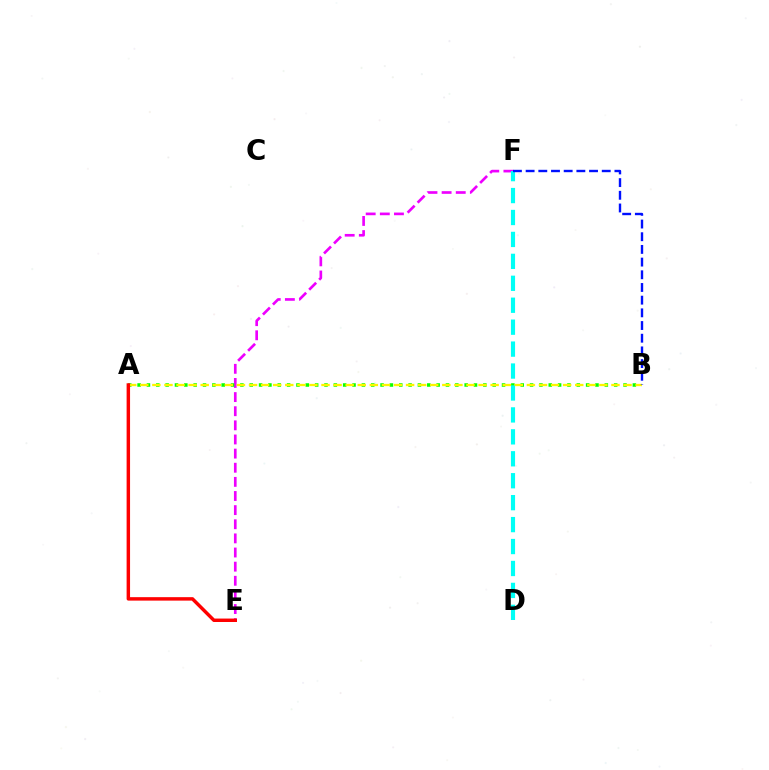{('E', 'F'): [{'color': '#ee00ff', 'line_style': 'dashed', 'thickness': 1.92}], ('A', 'B'): [{'color': '#08ff00', 'line_style': 'dotted', 'thickness': 2.54}, {'color': '#fcf500', 'line_style': 'dashed', 'thickness': 1.64}], ('D', 'F'): [{'color': '#00fff6', 'line_style': 'dashed', 'thickness': 2.98}], ('B', 'F'): [{'color': '#0010ff', 'line_style': 'dashed', 'thickness': 1.72}], ('A', 'E'): [{'color': '#ff0000', 'line_style': 'solid', 'thickness': 2.48}]}